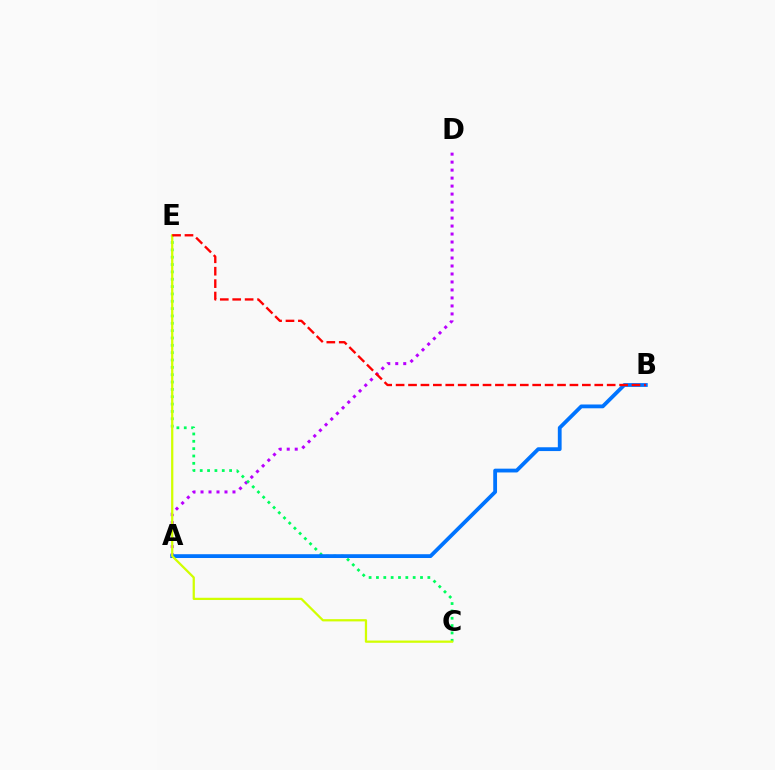{('A', 'D'): [{'color': '#b900ff', 'line_style': 'dotted', 'thickness': 2.17}], ('C', 'E'): [{'color': '#00ff5c', 'line_style': 'dotted', 'thickness': 2.0}, {'color': '#d1ff00', 'line_style': 'solid', 'thickness': 1.62}], ('A', 'B'): [{'color': '#0074ff', 'line_style': 'solid', 'thickness': 2.74}], ('B', 'E'): [{'color': '#ff0000', 'line_style': 'dashed', 'thickness': 1.69}]}